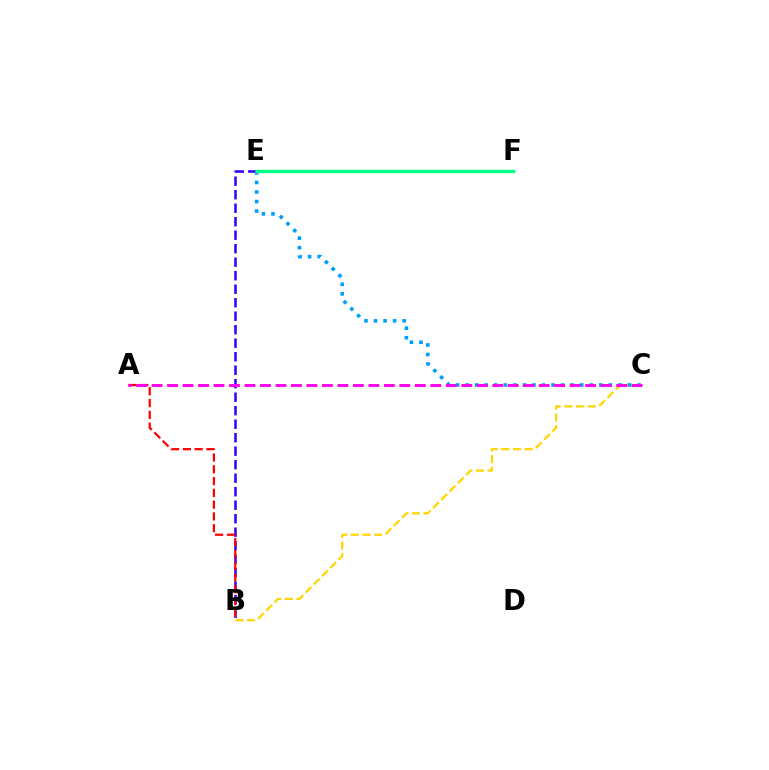{('E', 'F'): [{'color': '#4fff00', 'line_style': 'dashed', 'thickness': 2.17}, {'color': '#00ff86', 'line_style': 'solid', 'thickness': 2.45}], ('B', 'C'): [{'color': '#ffd500', 'line_style': 'dashed', 'thickness': 1.59}], ('B', 'E'): [{'color': '#3700ff', 'line_style': 'dashed', 'thickness': 1.83}], ('A', 'B'): [{'color': '#ff0000', 'line_style': 'dashed', 'thickness': 1.6}], ('C', 'E'): [{'color': '#009eff', 'line_style': 'dotted', 'thickness': 2.59}], ('A', 'C'): [{'color': '#ff00ed', 'line_style': 'dashed', 'thickness': 2.1}]}